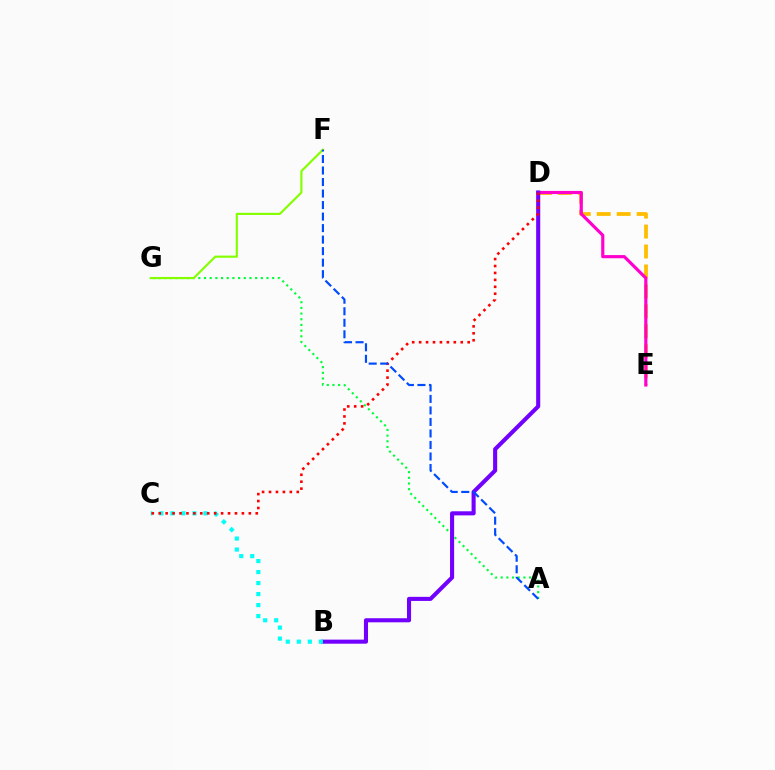{('D', 'E'): [{'color': '#ffbd00', 'line_style': 'dashed', 'thickness': 2.71}, {'color': '#ff00cf', 'line_style': 'solid', 'thickness': 2.27}], ('A', 'G'): [{'color': '#00ff39', 'line_style': 'dotted', 'thickness': 1.54}], ('F', 'G'): [{'color': '#84ff00', 'line_style': 'solid', 'thickness': 1.56}], ('B', 'D'): [{'color': '#7200ff', 'line_style': 'solid', 'thickness': 2.94}], ('B', 'C'): [{'color': '#00fff6', 'line_style': 'dotted', 'thickness': 2.99}], ('C', 'D'): [{'color': '#ff0000', 'line_style': 'dotted', 'thickness': 1.88}], ('A', 'F'): [{'color': '#004bff', 'line_style': 'dashed', 'thickness': 1.56}]}